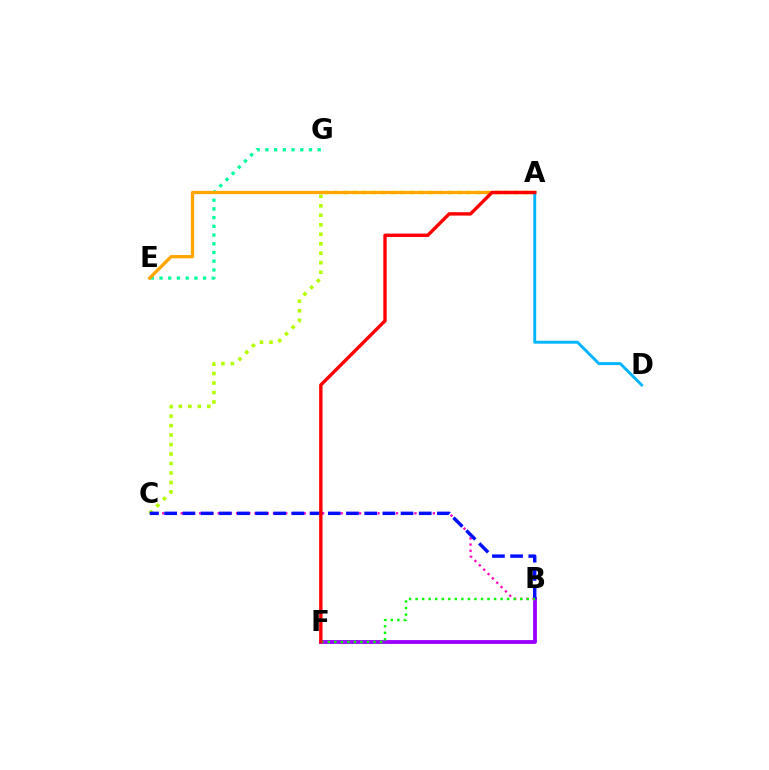{('B', 'F'): [{'color': '#9b00ff', 'line_style': 'solid', 'thickness': 2.76}, {'color': '#08ff00', 'line_style': 'dotted', 'thickness': 1.78}], ('B', 'C'): [{'color': '#ff00bd', 'line_style': 'dotted', 'thickness': 1.67}, {'color': '#0010ff', 'line_style': 'dashed', 'thickness': 2.47}], ('E', 'G'): [{'color': '#00ff9d', 'line_style': 'dotted', 'thickness': 2.37}], ('A', 'C'): [{'color': '#b3ff00', 'line_style': 'dotted', 'thickness': 2.58}], ('A', 'E'): [{'color': '#ffa500', 'line_style': 'solid', 'thickness': 2.35}], ('A', 'D'): [{'color': '#00b5ff', 'line_style': 'solid', 'thickness': 2.1}], ('A', 'F'): [{'color': '#ff0000', 'line_style': 'solid', 'thickness': 2.44}]}